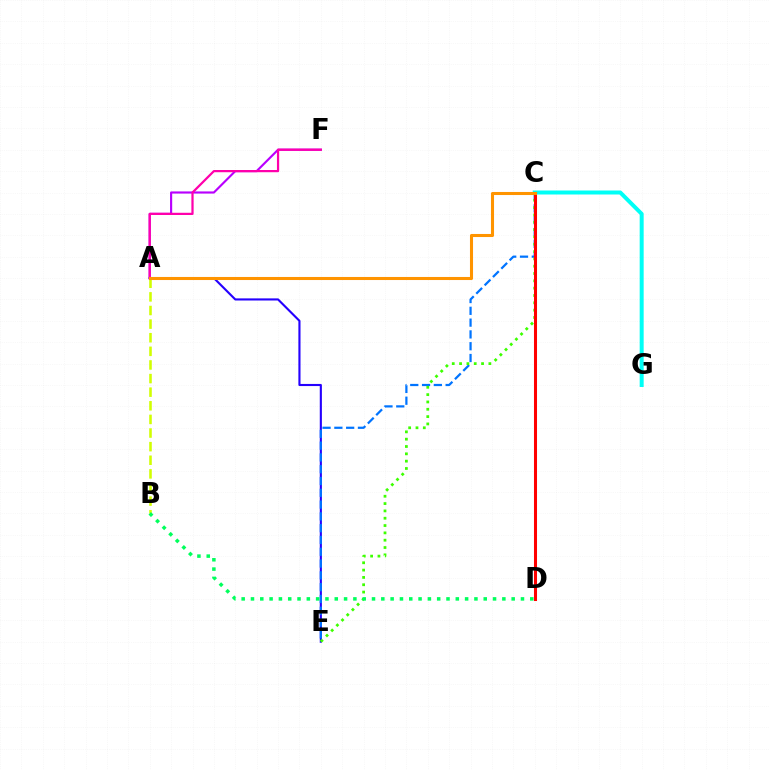{('A', 'F'): [{'color': '#b900ff', 'line_style': 'solid', 'thickness': 1.55}, {'color': '#ff00ac', 'line_style': 'solid', 'thickness': 1.6}], ('A', 'E'): [{'color': '#2500ff', 'line_style': 'solid', 'thickness': 1.53}], ('C', 'E'): [{'color': '#0074ff', 'line_style': 'dashed', 'thickness': 1.6}, {'color': '#3dff00', 'line_style': 'dotted', 'thickness': 1.99}], ('C', 'G'): [{'color': '#00fff6', 'line_style': 'solid', 'thickness': 2.87}], ('C', 'D'): [{'color': '#ff0000', 'line_style': 'solid', 'thickness': 2.19}], ('A', 'B'): [{'color': '#d1ff00', 'line_style': 'dashed', 'thickness': 1.85}], ('B', 'D'): [{'color': '#00ff5c', 'line_style': 'dotted', 'thickness': 2.53}], ('A', 'C'): [{'color': '#ff9400', 'line_style': 'solid', 'thickness': 2.21}]}